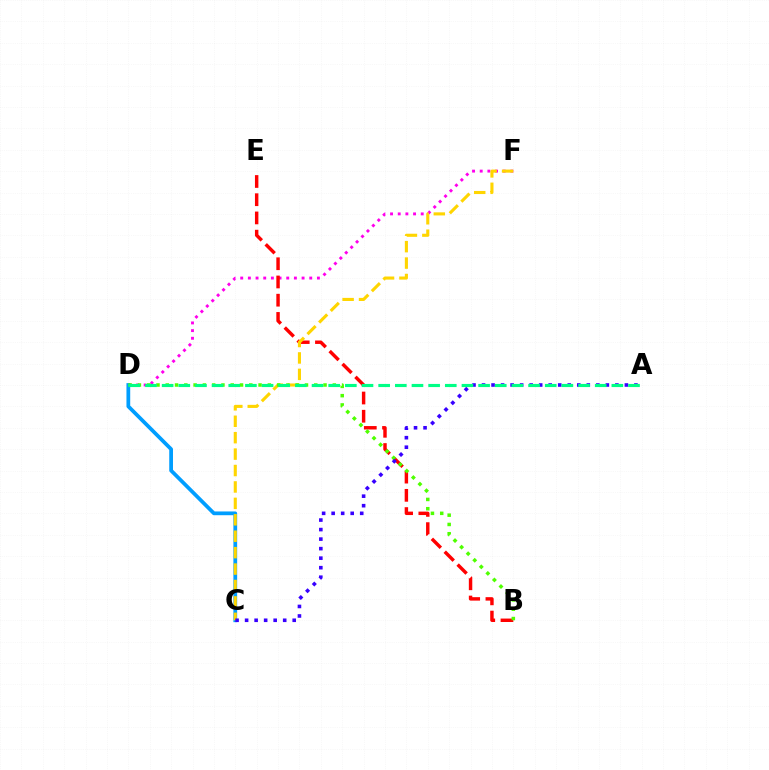{('D', 'F'): [{'color': '#ff00ed', 'line_style': 'dotted', 'thickness': 2.08}], ('B', 'E'): [{'color': '#ff0000', 'line_style': 'dashed', 'thickness': 2.48}], ('C', 'D'): [{'color': '#009eff', 'line_style': 'solid', 'thickness': 2.7}], ('C', 'F'): [{'color': '#ffd500', 'line_style': 'dashed', 'thickness': 2.23}], ('B', 'D'): [{'color': '#4fff00', 'line_style': 'dotted', 'thickness': 2.52}], ('A', 'C'): [{'color': '#3700ff', 'line_style': 'dotted', 'thickness': 2.59}], ('A', 'D'): [{'color': '#00ff86', 'line_style': 'dashed', 'thickness': 2.26}]}